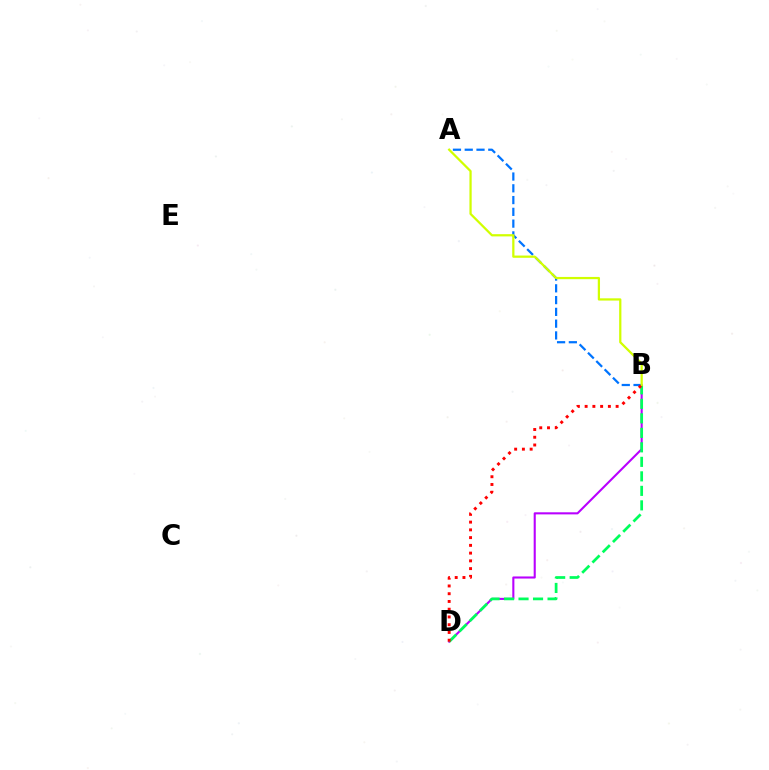{('B', 'D'): [{'color': '#b900ff', 'line_style': 'solid', 'thickness': 1.51}, {'color': '#00ff5c', 'line_style': 'dashed', 'thickness': 1.97}, {'color': '#ff0000', 'line_style': 'dotted', 'thickness': 2.11}], ('A', 'B'): [{'color': '#0074ff', 'line_style': 'dashed', 'thickness': 1.6}, {'color': '#d1ff00', 'line_style': 'solid', 'thickness': 1.62}]}